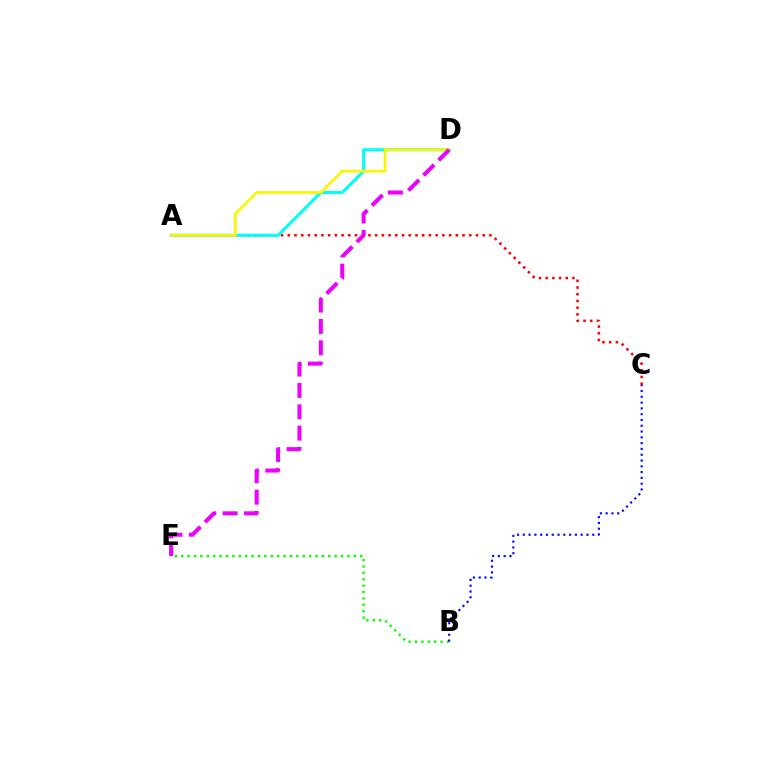{('A', 'C'): [{'color': '#ff0000', 'line_style': 'dotted', 'thickness': 1.83}], ('B', 'E'): [{'color': '#08ff00', 'line_style': 'dotted', 'thickness': 1.74}], ('A', 'D'): [{'color': '#00fff6', 'line_style': 'solid', 'thickness': 2.19}, {'color': '#fcf500', 'line_style': 'solid', 'thickness': 1.96}], ('D', 'E'): [{'color': '#ee00ff', 'line_style': 'dashed', 'thickness': 2.9}], ('B', 'C'): [{'color': '#0010ff', 'line_style': 'dotted', 'thickness': 1.57}]}